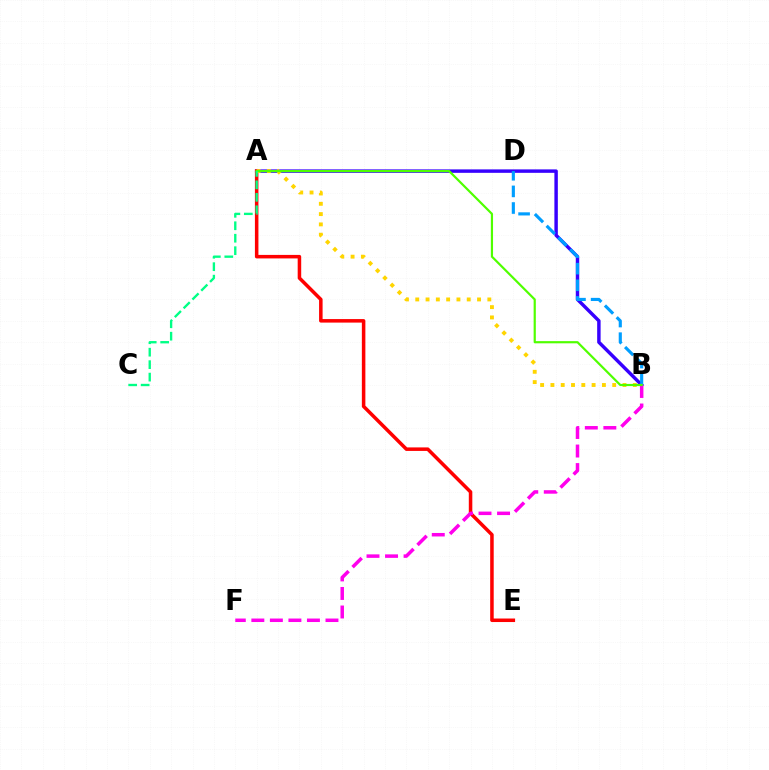{('A', 'B'): [{'color': '#3700ff', 'line_style': 'solid', 'thickness': 2.48}, {'color': '#ffd500', 'line_style': 'dotted', 'thickness': 2.8}, {'color': '#4fff00', 'line_style': 'solid', 'thickness': 1.58}], ('A', 'E'): [{'color': '#ff0000', 'line_style': 'solid', 'thickness': 2.54}], ('B', 'F'): [{'color': '#ff00ed', 'line_style': 'dashed', 'thickness': 2.52}], ('B', 'D'): [{'color': '#009eff', 'line_style': 'dashed', 'thickness': 2.26}], ('A', 'C'): [{'color': '#00ff86', 'line_style': 'dashed', 'thickness': 1.69}]}